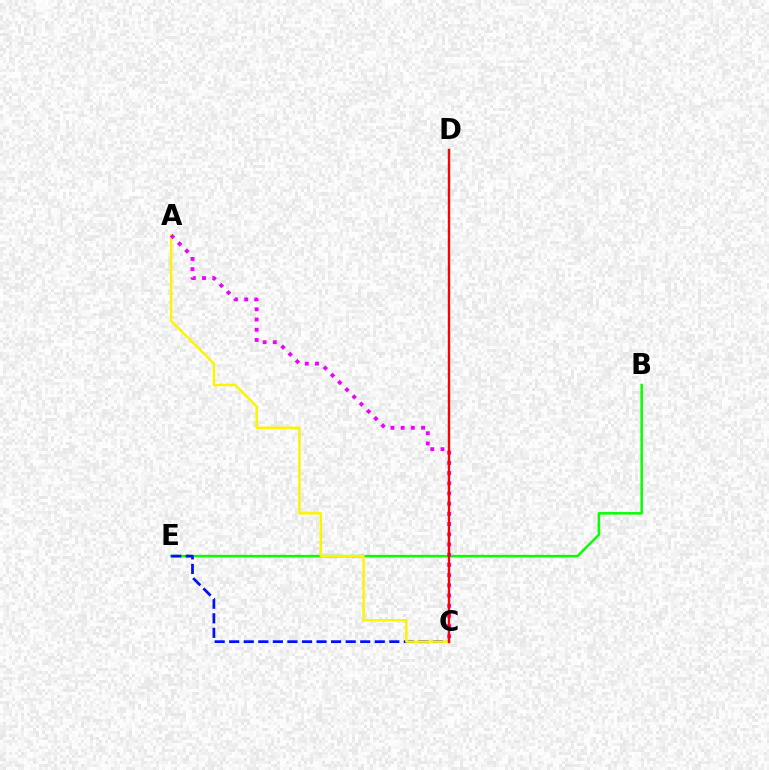{('C', 'D'): [{'color': '#00fff6', 'line_style': 'dashed', 'thickness': 1.75}, {'color': '#ff0000', 'line_style': 'solid', 'thickness': 1.67}], ('B', 'E'): [{'color': '#08ff00', 'line_style': 'solid', 'thickness': 1.82}], ('C', 'E'): [{'color': '#0010ff', 'line_style': 'dashed', 'thickness': 1.98}], ('A', 'C'): [{'color': '#fcf500', 'line_style': 'solid', 'thickness': 1.78}, {'color': '#ee00ff', 'line_style': 'dotted', 'thickness': 2.77}]}